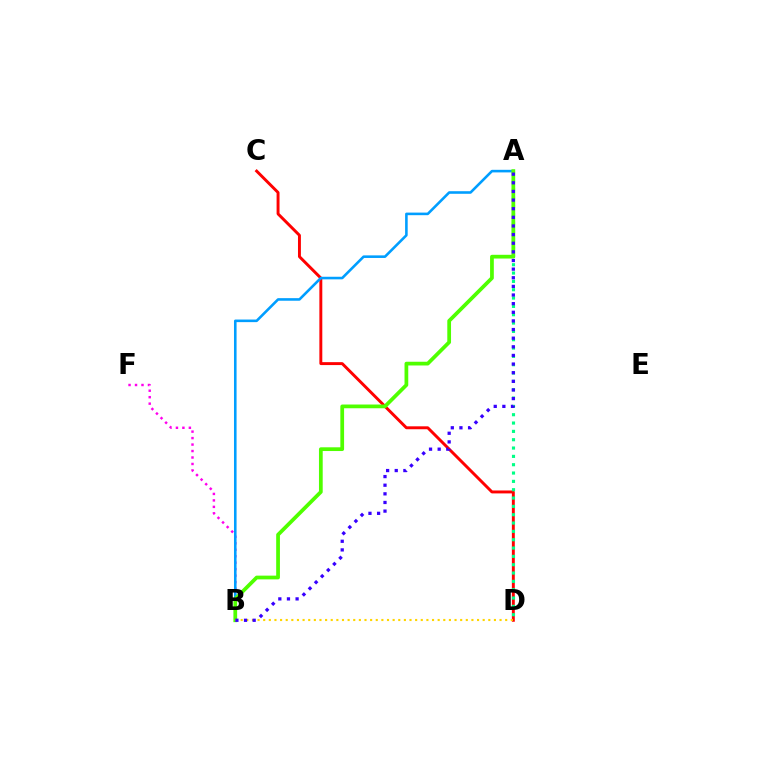{('B', 'F'): [{'color': '#ff00ed', 'line_style': 'dotted', 'thickness': 1.76}], ('C', 'D'): [{'color': '#ff0000', 'line_style': 'solid', 'thickness': 2.11}], ('A', 'D'): [{'color': '#00ff86', 'line_style': 'dotted', 'thickness': 2.26}], ('A', 'B'): [{'color': '#009eff', 'line_style': 'solid', 'thickness': 1.86}, {'color': '#4fff00', 'line_style': 'solid', 'thickness': 2.69}, {'color': '#3700ff', 'line_style': 'dotted', 'thickness': 2.35}], ('B', 'D'): [{'color': '#ffd500', 'line_style': 'dotted', 'thickness': 1.53}]}